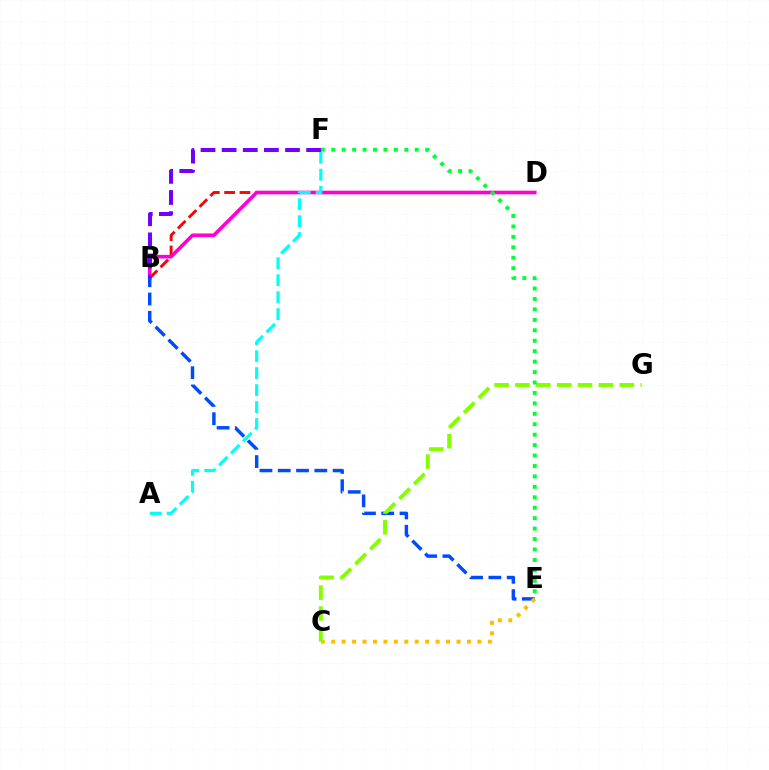{('B', 'D'): [{'color': '#ff0000', 'line_style': 'dashed', 'thickness': 2.08}, {'color': '#ff00cf', 'line_style': 'solid', 'thickness': 2.6}], ('B', 'E'): [{'color': '#004bff', 'line_style': 'dashed', 'thickness': 2.48}], ('C', 'E'): [{'color': '#ffbd00', 'line_style': 'dotted', 'thickness': 2.84}], ('C', 'G'): [{'color': '#84ff00', 'line_style': 'dashed', 'thickness': 2.84}], ('A', 'F'): [{'color': '#00fff6', 'line_style': 'dashed', 'thickness': 2.31}], ('E', 'F'): [{'color': '#00ff39', 'line_style': 'dotted', 'thickness': 2.84}], ('B', 'F'): [{'color': '#7200ff', 'line_style': 'dashed', 'thickness': 2.87}]}